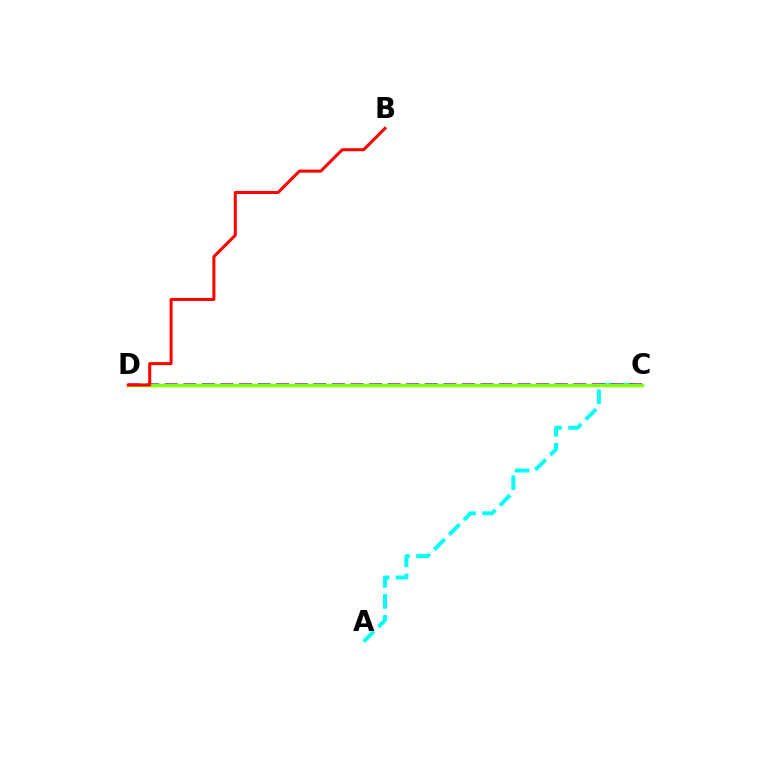{('A', 'C'): [{'color': '#00fff6', 'line_style': 'dashed', 'thickness': 2.84}], ('C', 'D'): [{'color': '#7200ff', 'line_style': 'dashed', 'thickness': 2.52}, {'color': '#84ff00', 'line_style': 'solid', 'thickness': 2.51}], ('B', 'D'): [{'color': '#ff0000', 'line_style': 'solid', 'thickness': 2.17}]}